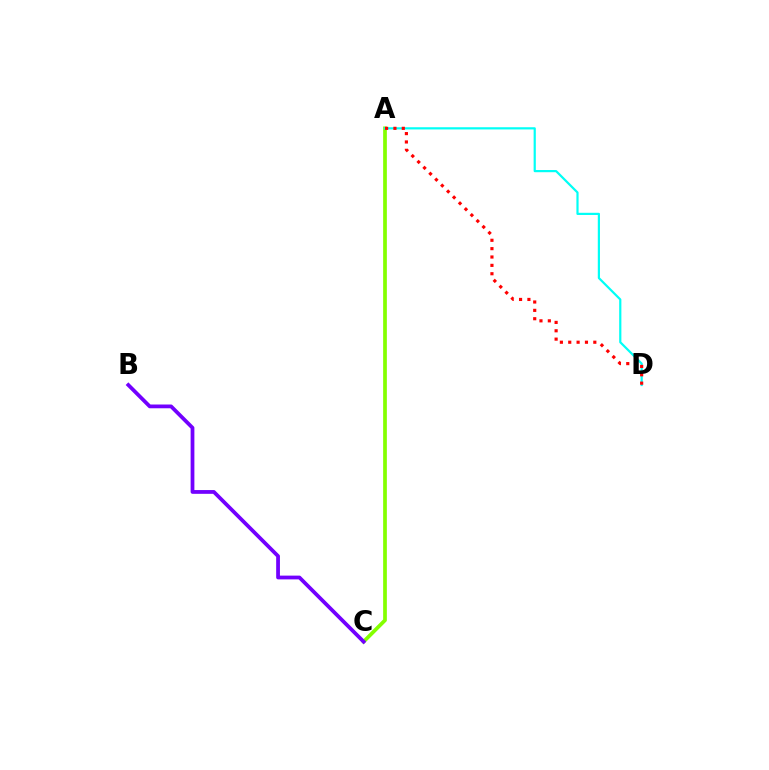{('A', 'C'): [{'color': '#84ff00', 'line_style': 'solid', 'thickness': 2.67}], ('A', 'D'): [{'color': '#00fff6', 'line_style': 'solid', 'thickness': 1.58}, {'color': '#ff0000', 'line_style': 'dotted', 'thickness': 2.27}], ('B', 'C'): [{'color': '#7200ff', 'line_style': 'solid', 'thickness': 2.71}]}